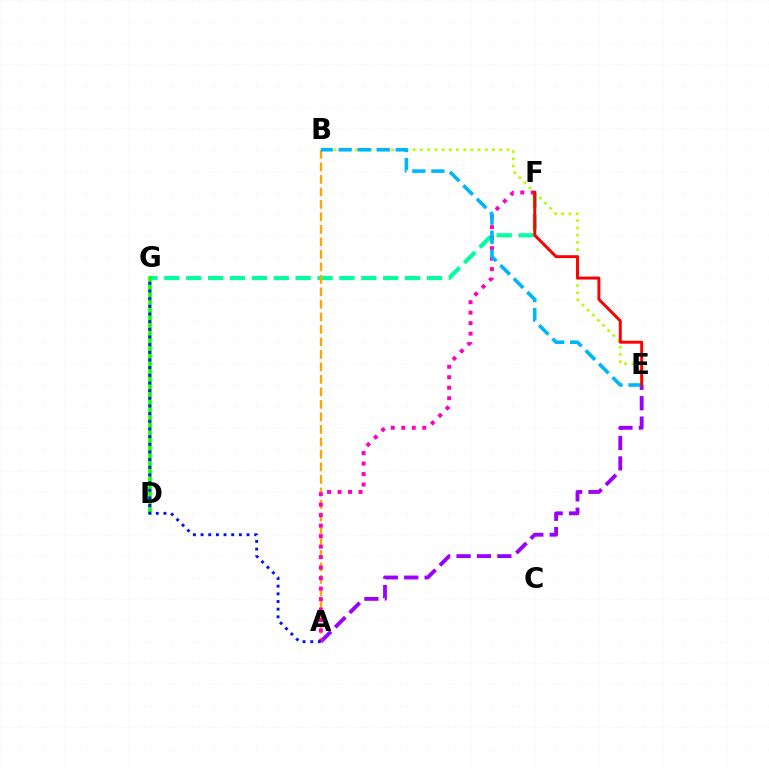{('F', 'G'): [{'color': '#00ff9d', 'line_style': 'dashed', 'thickness': 2.97}], ('A', 'B'): [{'color': '#ffa500', 'line_style': 'dashed', 'thickness': 1.7}], ('B', 'E'): [{'color': '#b3ff00', 'line_style': 'dotted', 'thickness': 1.96}, {'color': '#00b5ff', 'line_style': 'dashed', 'thickness': 2.58}], ('A', 'E'): [{'color': '#9b00ff', 'line_style': 'dashed', 'thickness': 2.77}], ('A', 'F'): [{'color': '#ff00bd', 'line_style': 'dotted', 'thickness': 2.85}], ('D', 'G'): [{'color': '#08ff00', 'line_style': 'solid', 'thickness': 2.54}], ('A', 'G'): [{'color': '#0010ff', 'line_style': 'dotted', 'thickness': 2.08}], ('E', 'F'): [{'color': '#ff0000', 'line_style': 'solid', 'thickness': 2.12}]}